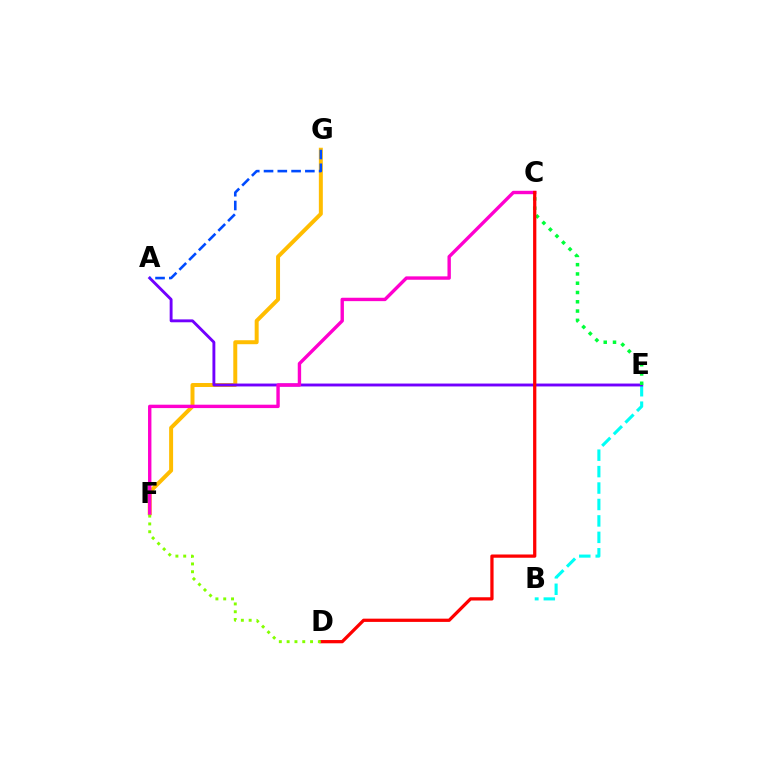{('B', 'E'): [{'color': '#00fff6', 'line_style': 'dashed', 'thickness': 2.23}], ('F', 'G'): [{'color': '#ffbd00', 'line_style': 'solid', 'thickness': 2.86}], ('A', 'E'): [{'color': '#7200ff', 'line_style': 'solid', 'thickness': 2.08}], ('C', 'E'): [{'color': '#00ff39', 'line_style': 'dotted', 'thickness': 2.52}], ('C', 'F'): [{'color': '#ff00cf', 'line_style': 'solid', 'thickness': 2.44}], ('A', 'G'): [{'color': '#004bff', 'line_style': 'dashed', 'thickness': 1.87}], ('C', 'D'): [{'color': '#ff0000', 'line_style': 'solid', 'thickness': 2.34}], ('D', 'F'): [{'color': '#84ff00', 'line_style': 'dotted', 'thickness': 2.12}]}